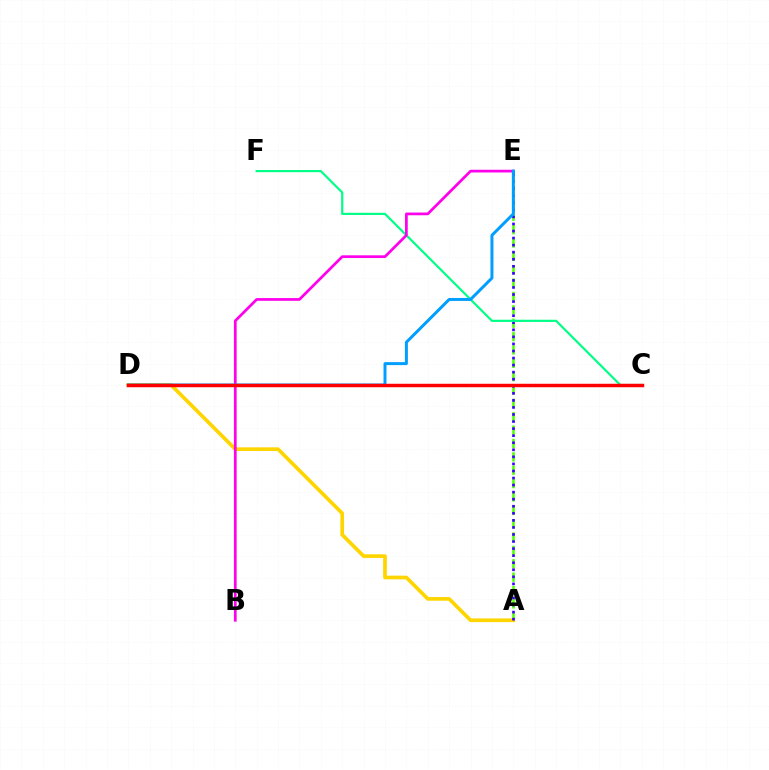{('A', 'E'): [{'color': '#4fff00', 'line_style': 'dashed', 'thickness': 1.82}, {'color': '#3700ff', 'line_style': 'dotted', 'thickness': 1.92}], ('A', 'D'): [{'color': '#ffd500', 'line_style': 'solid', 'thickness': 2.65}], ('C', 'F'): [{'color': '#00ff86', 'line_style': 'solid', 'thickness': 1.57}], ('B', 'E'): [{'color': '#ff00ed', 'line_style': 'solid', 'thickness': 1.96}], ('D', 'E'): [{'color': '#009eff', 'line_style': 'solid', 'thickness': 2.14}], ('C', 'D'): [{'color': '#ff0000', 'line_style': 'solid', 'thickness': 2.49}]}